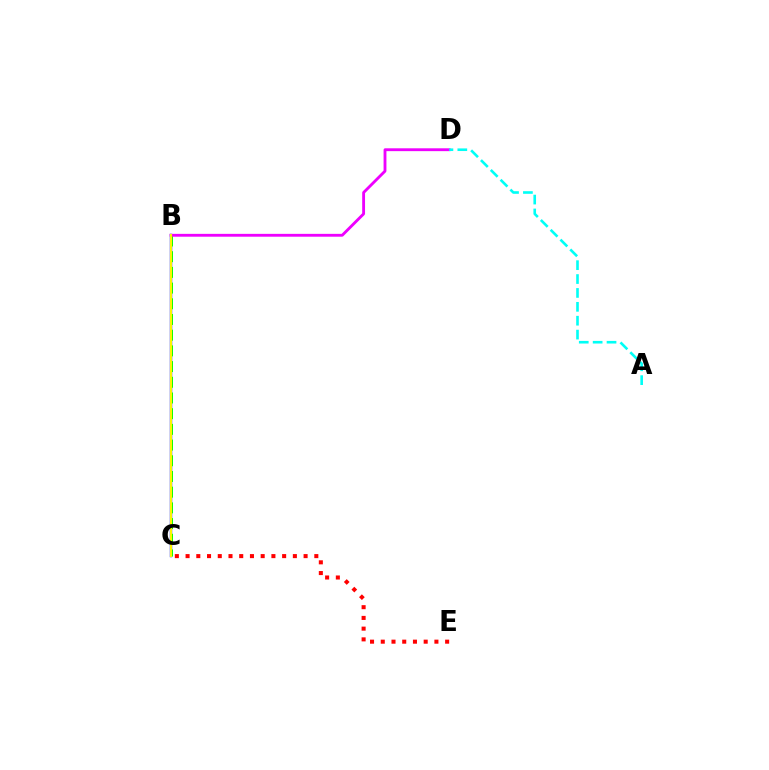{('B', 'C'): [{'color': '#0010ff', 'line_style': 'solid', 'thickness': 1.72}, {'color': '#08ff00', 'line_style': 'dashed', 'thickness': 2.13}, {'color': '#fcf500', 'line_style': 'solid', 'thickness': 1.52}], ('C', 'E'): [{'color': '#ff0000', 'line_style': 'dotted', 'thickness': 2.91}], ('B', 'D'): [{'color': '#ee00ff', 'line_style': 'solid', 'thickness': 2.05}], ('A', 'D'): [{'color': '#00fff6', 'line_style': 'dashed', 'thickness': 1.89}]}